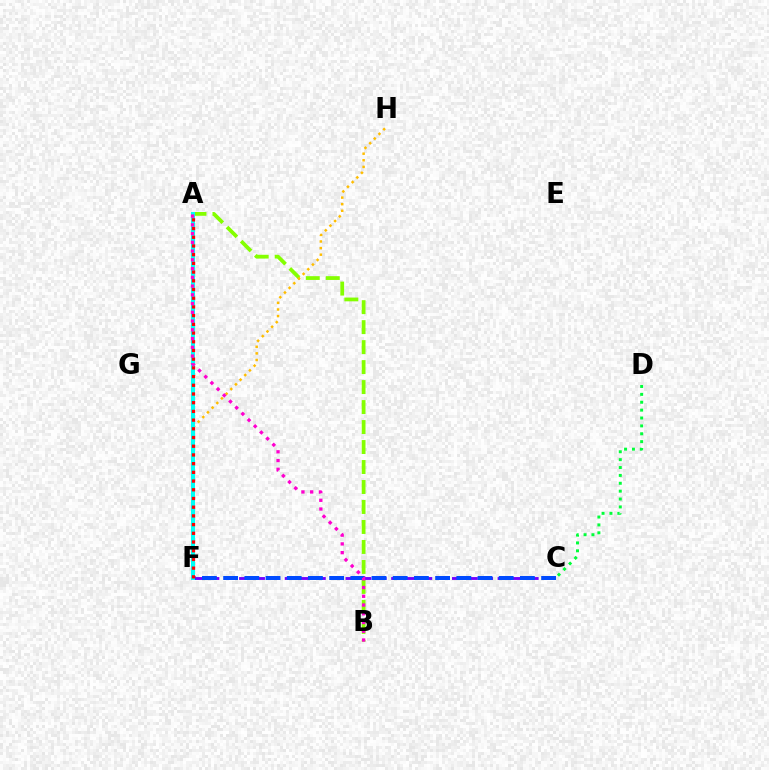{('C', 'F'): [{'color': '#7200ff', 'line_style': 'dashed', 'thickness': 2.07}, {'color': '#004bff', 'line_style': 'dashed', 'thickness': 2.88}], ('A', 'B'): [{'color': '#84ff00', 'line_style': 'dashed', 'thickness': 2.71}, {'color': '#ff00cf', 'line_style': 'dotted', 'thickness': 2.38}], ('C', 'D'): [{'color': '#00ff39', 'line_style': 'dotted', 'thickness': 2.14}], ('F', 'H'): [{'color': '#ffbd00', 'line_style': 'dotted', 'thickness': 1.79}], ('A', 'F'): [{'color': '#00fff6', 'line_style': 'solid', 'thickness': 2.9}, {'color': '#ff0000', 'line_style': 'dotted', 'thickness': 2.37}]}